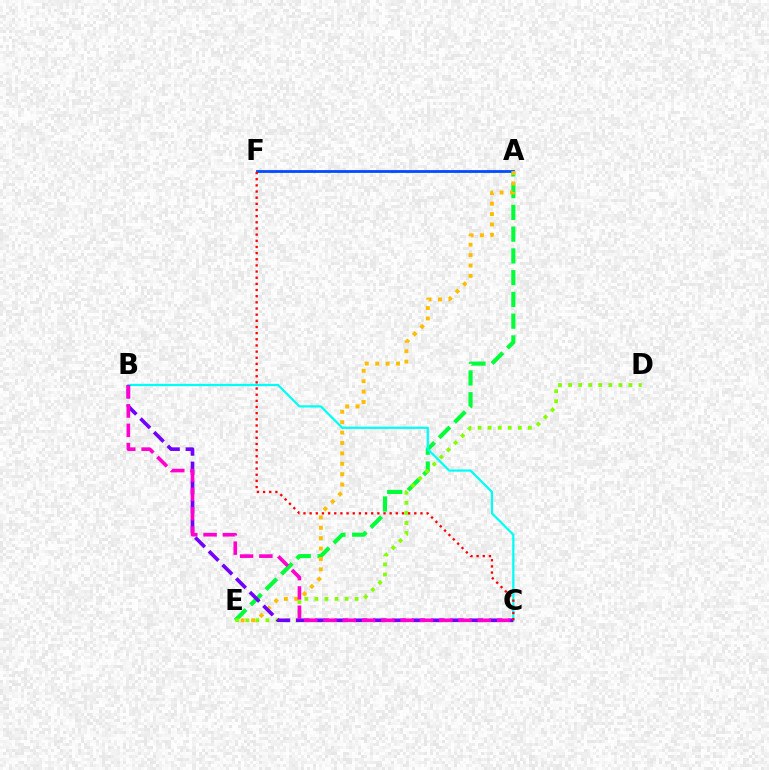{('A', 'E'): [{'color': '#00ff39', 'line_style': 'dashed', 'thickness': 2.96}, {'color': '#ffbd00', 'line_style': 'dotted', 'thickness': 2.83}], ('D', 'E'): [{'color': '#84ff00', 'line_style': 'dotted', 'thickness': 2.73}], ('A', 'F'): [{'color': '#004bff', 'line_style': 'solid', 'thickness': 2.01}], ('B', 'C'): [{'color': '#00fff6', 'line_style': 'solid', 'thickness': 1.62}, {'color': '#7200ff', 'line_style': 'dashed', 'thickness': 2.62}, {'color': '#ff00cf', 'line_style': 'dashed', 'thickness': 2.62}], ('C', 'F'): [{'color': '#ff0000', 'line_style': 'dotted', 'thickness': 1.67}]}